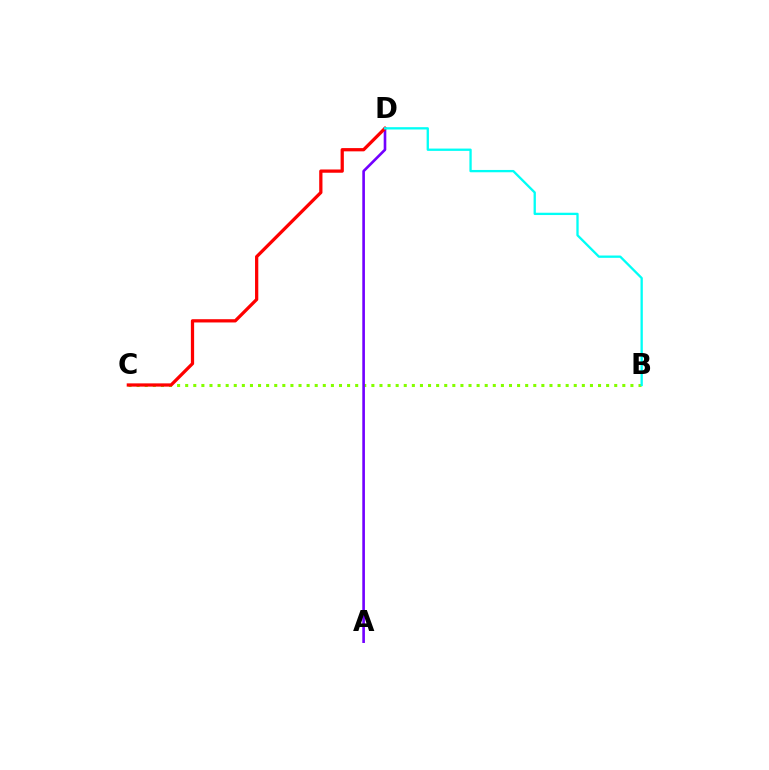{('B', 'C'): [{'color': '#84ff00', 'line_style': 'dotted', 'thickness': 2.2}], ('A', 'D'): [{'color': '#7200ff', 'line_style': 'solid', 'thickness': 1.89}], ('C', 'D'): [{'color': '#ff0000', 'line_style': 'solid', 'thickness': 2.34}], ('B', 'D'): [{'color': '#00fff6', 'line_style': 'solid', 'thickness': 1.66}]}